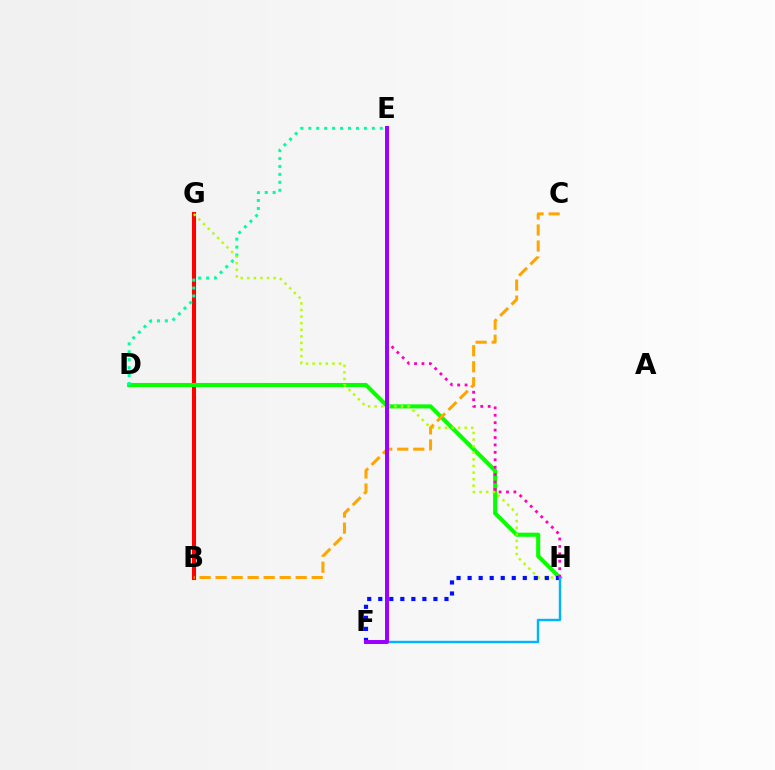{('B', 'G'): [{'color': '#ff0000', 'line_style': 'solid', 'thickness': 2.93}], ('D', 'H'): [{'color': '#08ff00', 'line_style': 'solid', 'thickness': 2.94}], ('D', 'E'): [{'color': '#00ff9d', 'line_style': 'dotted', 'thickness': 2.16}], ('G', 'H'): [{'color': '#b3ff00', 'line_style': 'dotted', 'thickness': 1.79}], ('F', 'H'): [{'color': '#0010ff', 'line_style': 'dotted', 'thickness': 3.0}, {'color': '#00b5ff', 'line_style': 'solid', 'thickness': 1.74}], ('E', 'H'): [{'color': '#ff00bd', 'line_style': 'dotted', 'thickness': 2.02}], ('B', 'C'): [{'color': '#ffa500', 'line_style': 'dashed', 'thickness': 2.18}], ('E', 'F'): [{'color': '#9b00ff', 'line_style': 'solid', 'thickness': 2.86}]}